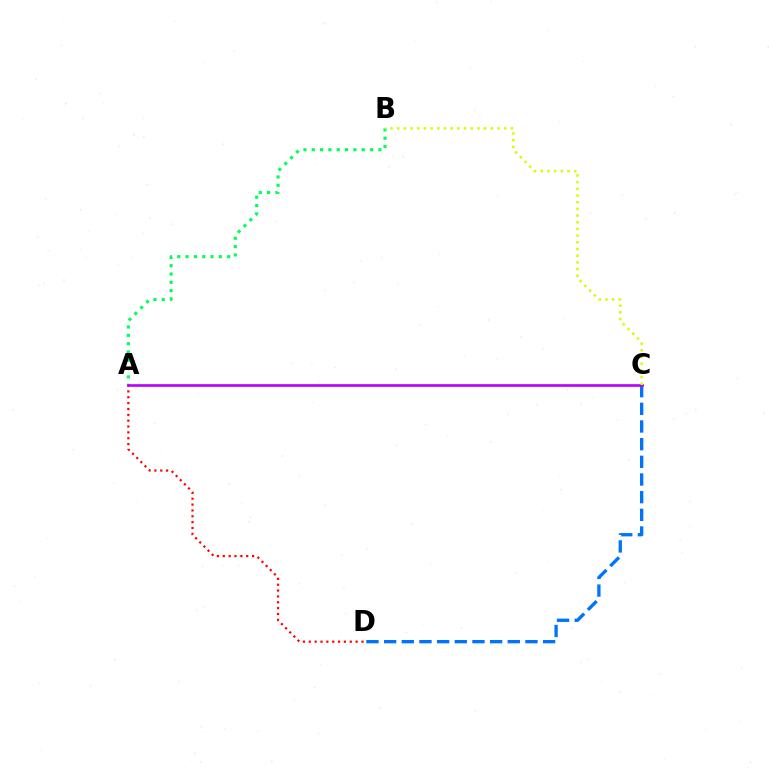{('A', 'B'): [{'color': '#00ff5c', 'line_style': 'dotted', 'thickness': 2.26}], ('C', 'D'): [{'color': '#0074ff', 'line_style': 'dashed', 'thickness': 2.4}], ('A', 'D'): [{'color': '#ff0000', 'line_style': 'dotted', 'thickness': 1.59}], ('A', 'C'): [{'color': '#b900ff', 'line_style': 'solid', 'thickness': 1.9}], ('B', 'C'): [{'color': '#d1ff00', 'line_style': 'dotted', 'thickness': 1.82}]}